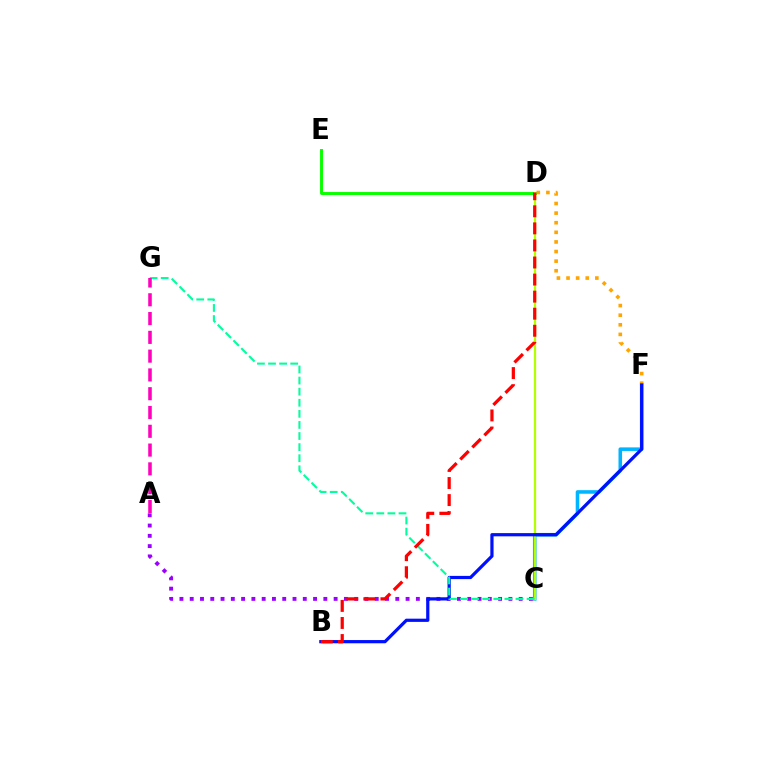{('D', 'E'): [{'color': '#08ff00', 'line_style': 'solid', 'thickness': 2.11}], ('C', 'F'): [{'color': '#00b5ff', 'line_style': 'solid', 'thickness': 2.57}], ('A', 'C'): [{'color': '#9b00ff', 'line_style': 'dotted', 'thickness': 2.79}], ('D', 'F'): [{'color': '#ffa500', 'line_style': 'dotted', 'thickness': 2.61}], ('C', 'D'): [{'color': '#b3ff00', 'line_style': 'solid', 'thickness': 1.62}], ('B', 'F'): [{'color': '#0010ff', 'line_style': 'solid', 'thickness': 2.32}], ('C', 'G'): [{'color': '#00ff9d', 'line_style': 'dashed', 'thickness': 1.51}], ('A', 'G'): [{'color': '#ff00bd', 'line_style': 'dashed', 'thickness': 2.55}], ('B', 'D'): [{'color': '#ff0000', 'line_style': 'dashed', 'thickness': 2.32}]}